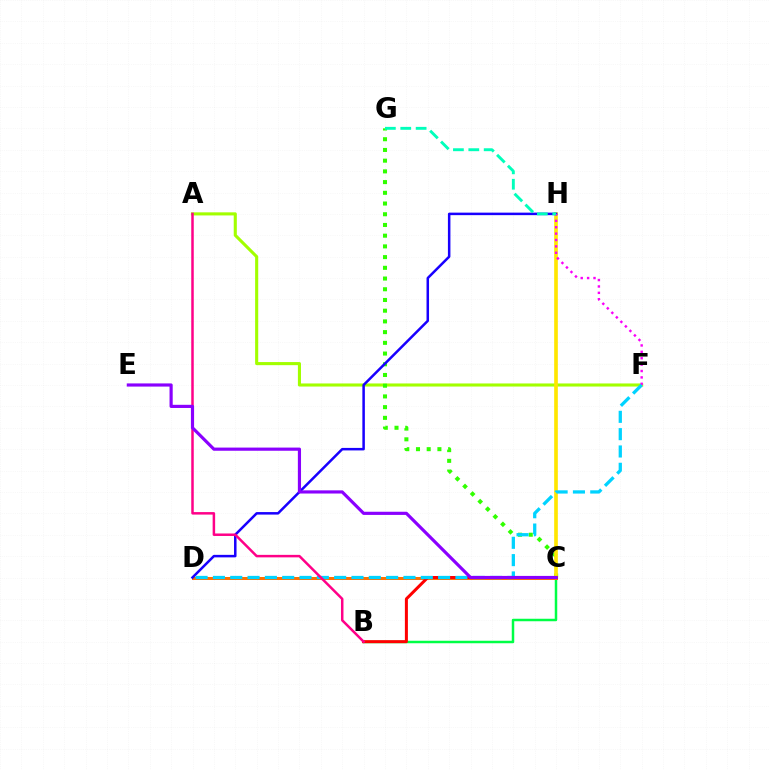{('A', 'F'): [{'color': '#a2ff00', 'line_style': 'solid', 'thickness': 2.23}], ('C', 'D'): [{'color': '#005dff', 'line_style': 'dashed', 'thickness': 1.98}, {'color': '#ff7000', 'line_style': 'solid', 'thickness': 2.16}], ('C', 'G'): [{'color': '#31ff00', 'line_style': 'dotted', 'thickness': 2.91}], ('B', 'C'): [{'color': '#00ff45', 'line_style': 'solid', 'thickness': 1.8}, {'color': '#ff0000', 'line_style': 'solid', 'thickness': 2.17}], ('C', 'H'): [{'color': '#ffe600', 'line_style': 'solid', 'thickness': 2.64}], ('D', 'H'): [{'color': '#1900ff', 'line_style': 'solid', 'thickness': 1.81}], ('F', 'H'): [{'color': '#fa00f9', 'line_style': 'dotted', 'thickness': 1.74}], ('D', 'F'): [{'color': '#00d3ff', 'line_style': 'dashed', 'thickness': 2.35}], ('A', 'B'): [{'color': '#ff0088', 'line_style': 'solid', 'thickness': 1.8}], ('C', 'E'): [{'color': '#8a00ff', 'line_style': 'solid', 'thickness': 2.28}], ('G', 'H'): [{'color': '#00ffbb', 'line_style': 'dashed', 'thickness': 2.09}]}